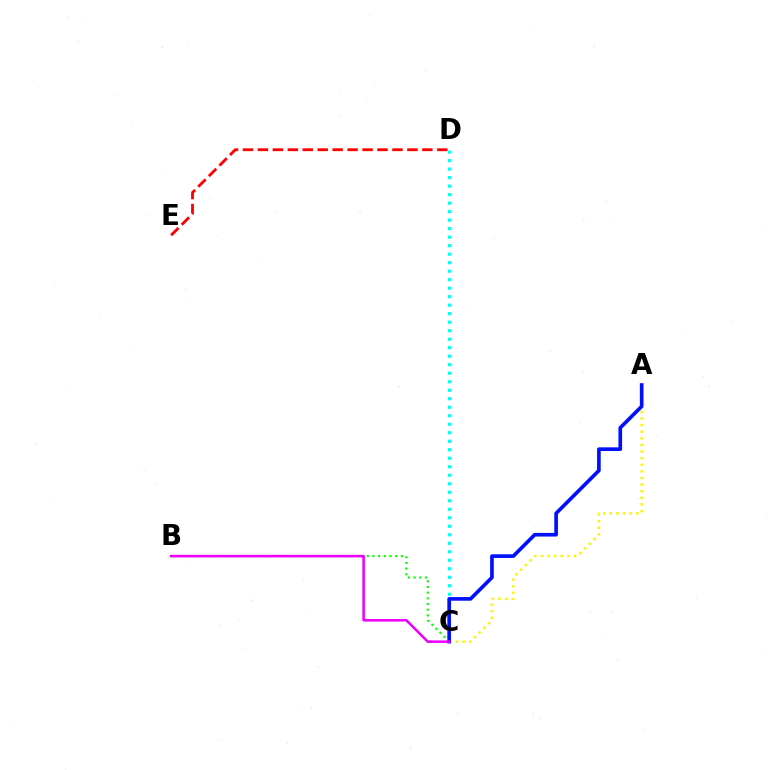{('D', 'E'): [{'color': '#ff0000', 'line_style': 'dashed', 'thickness': 2.03}], ('B', 'C'): [{'color': '#08ff00', 'line_style': 'dotted', 'thickness': 1.54}, {'color': '#ee00ff', 'line_style': 'solid', 'thickness': 1.84}], ('A', 'C'): [{'color': '#fcf500', 'line_style': 'dotted', 'thickness': 1.8}, {'color': '#0010ff', 'line_style': 'solid', 'thickness': 2.63}], ('C', 'D'): [{'color': '#00fff6', 'line_style': 'dotted', 'thickness': 2.31}]}